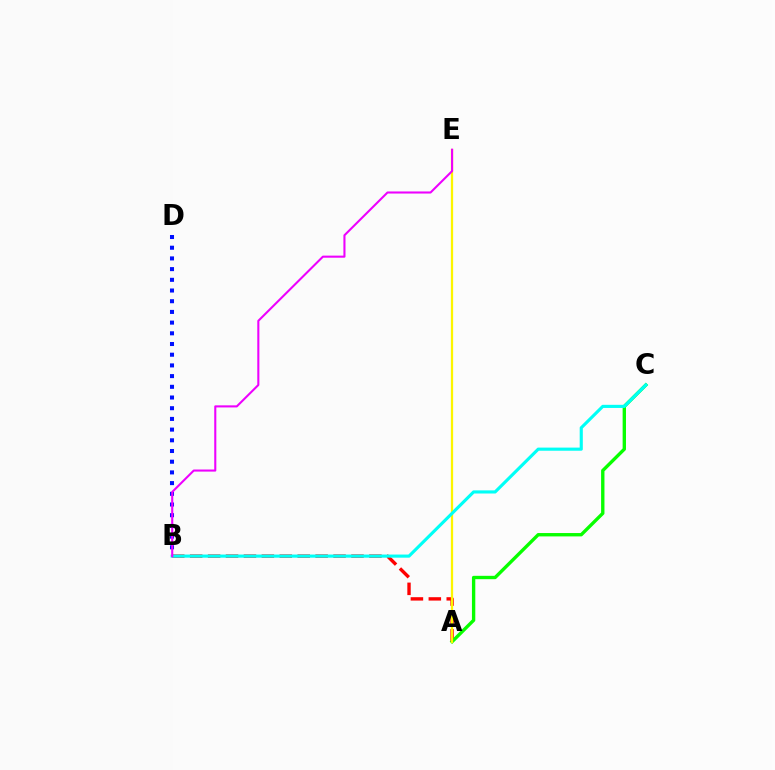{('A', 'B'): [{'color': '#ff0000', 'line_style': 'dashed', 'thickness': 2.44}], ('A', 'C'): [{'color': '#08ff00', 'line_style': 'solid', 'thickness': 2.42}], ('A', 'E'): [{'color': '#fcf500', 'line_style': 'solid', 'thickness': 1.64}], ('B', 'C'): [{'color': '#00fff6', 'line_style': 'solid', 'thickness': 2.25}], ('B', 'D'): [{'color': '#0010ff', 'line_style': 'dotted', 'thickness': 2.91}], ('B', 'E'): [{'color': '#ee00ff', 'line_style': 'solid', 'thickness': 1.5}]}